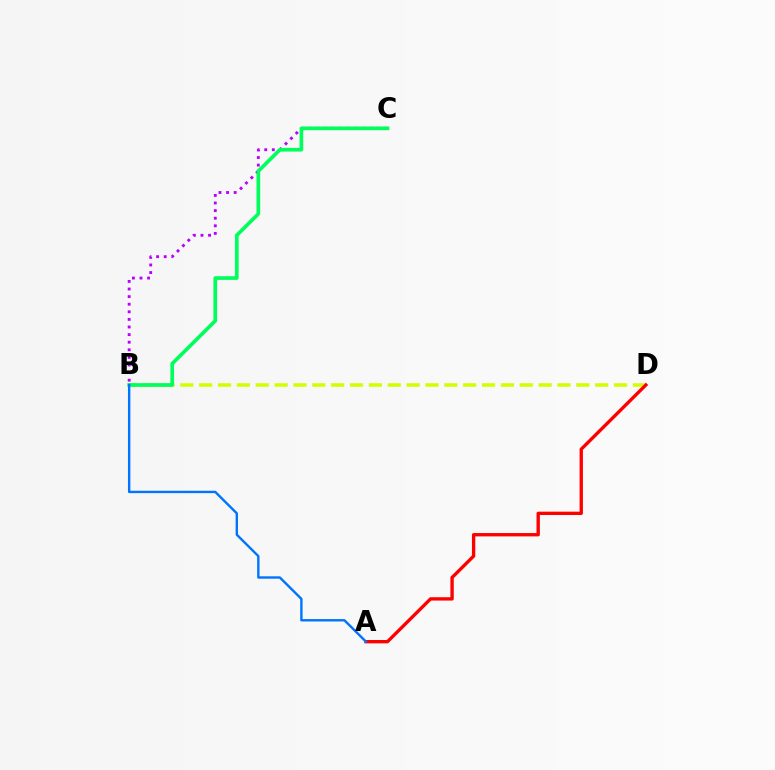{('B', 'C'): [{'color': '#b900ff', 'line_style': 'dotted', 'thickness': 2.06}, {'color': '#00ff5c', 'line_style': 'solid', 'thickness': 2.65}], ('B', 'D'): [{'color': '#d1ff00', 'line_style': 'dashed', 'thickness': 2.56}], ('A', 'D'): [{'color': '#ff0000', 'line_style': 'solid', 'thickness': 2.41}], ('A', 'B'): [{'color': '#0074ff', 'line_style': 'solid', 'thickness': 1.72}]}